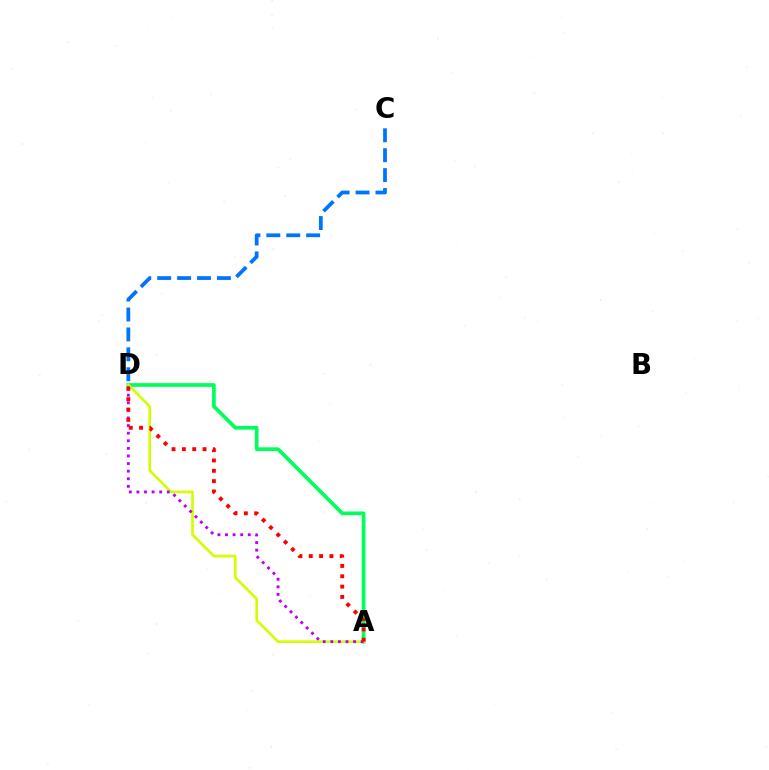{('A', 'D'): [{'color': '#00ff5c', 'line_style': 'solid', 'thickness': 2.67}, {'color': '#d1ff00', 'line_style': 'solid', 'thickness': 1.9}, {'color': '#b900ff', 'line_style': 'dotted', 'thickness': 2.06}, {'color': '#ff0000', 'line_style': 'dotted', 'thickness': 2.81}], ('C', 'D'): [{'color': '#0074ff', 'line_style': 'dashed', 'thickness': 2.71}]}